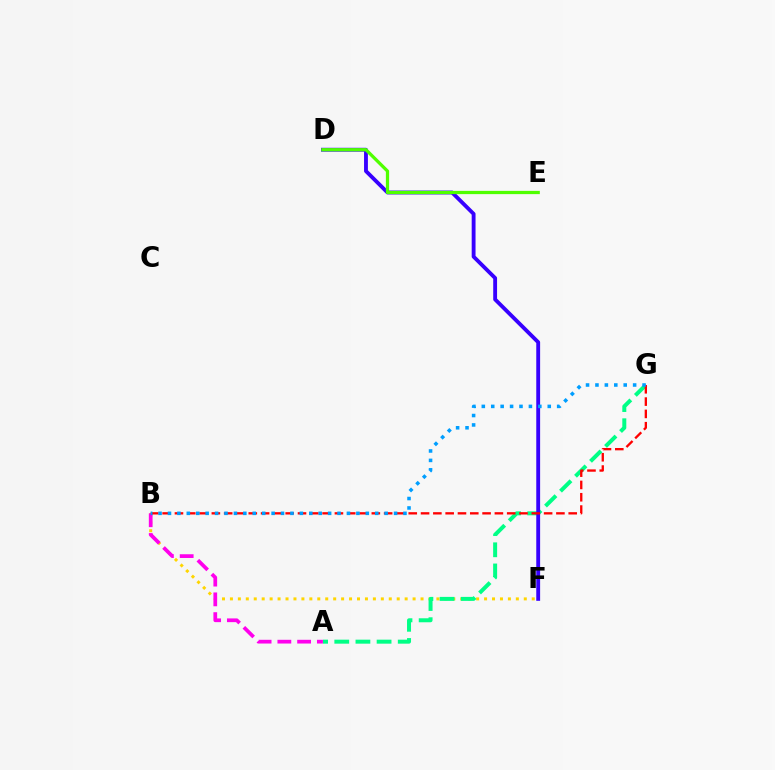{('B', 'F'): [{'color': '#ffd500', 'line_style': 'dotted', 'thickness': 2.16}], ('A', 'G'): [{'color': '#00ff86', 'line_style': 'dashed', 'thickness': 2.87}], ('A', 'B'): [{'color': '#ff00ed', 'line_style': 'dashed', 'thickness': 2.68}], ('D', 'F'): [{'color': '#3700ff', 'line_style': 'solid', 'thickness': 2.77}], ('D', 'E'): [{'color': '#4fff00', 'line_style': 'solid', 'thickness': 2.35}], ('B', 'G'): [{'color': '#ff0000', 'line_style': 'dashed', 'thickness': 1.67}, {'color': '#009eff', 'line_style': 'dotted', 'thickness': 2.56}]}